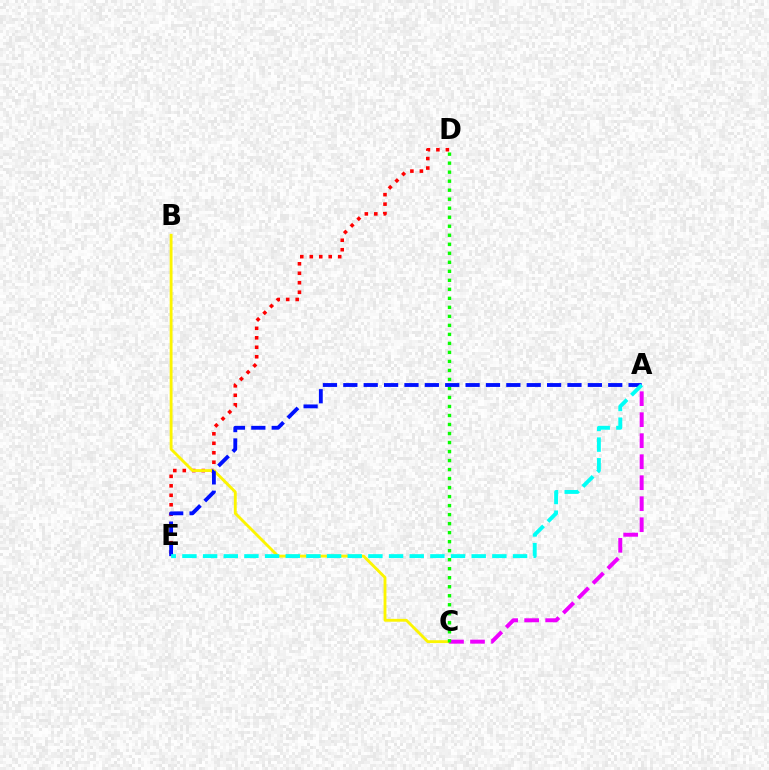{('D', 'E'): [{'color': '#ff0000', 'line_style': 'dotted', 'thickness': 2.58}], ('B', 'C'): [{'color': '#fcf500', 'line_style': 'solid', 'thickness': 2.06}], ('A', 'C'): [{'color': '#ee00ff', 'line_style': 'dashed', 'thickness': 2.85}], ('C', 'D'): [{'color': '#08ff00', 'line_style': 'dotted', 'thickness': 2.45}], ('A', 'E'): [{'color': '#0010ff', 'line_style': 'dashed', 'thickness': 2.77}, {'color': '#00fff6', 'line_style': 'dashed', 'thickness': 2.81}]}